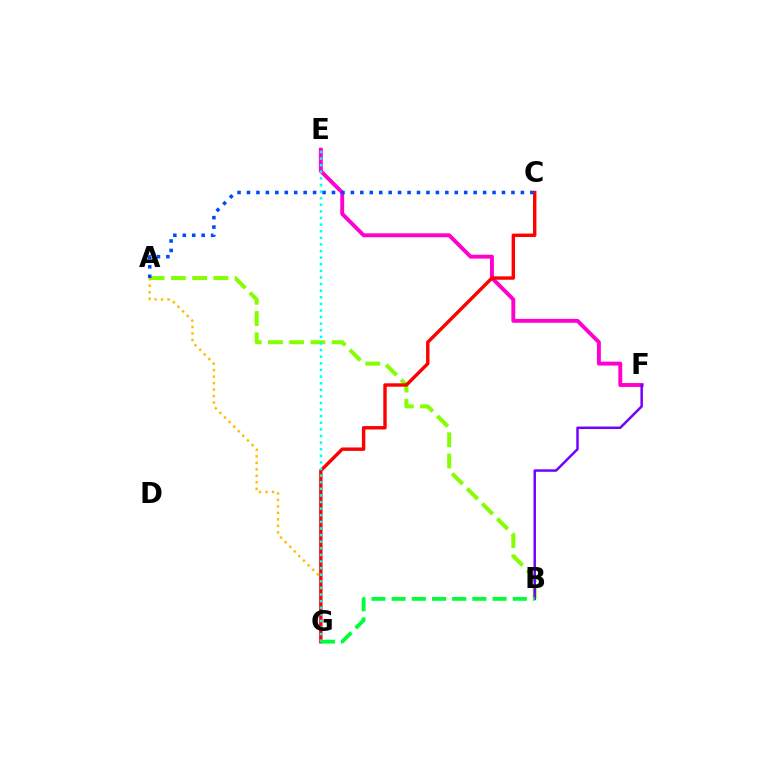{('A', 'B'): [{'color': '#84ff00', 'line_style': 'dashed', 'thickness': 2.89}], ('A', 'G'): [{'color': '#ffbd00', 'line_style': 'dotted', 'thickness': 1.77}], ('E', 'F'): [{'color': '#ff00cf', 'line_style': 'solid', 'thickness': 2.82}], ('B', 'F'): [{'color': '#7200ff', 'line_style': 'solid', 'thickness': 1.79}], ('C', 'G'): [{'color': '#ff0000', 'line_style': 'solid', 'thickness': 2.45}], ('A', 'C'): [{'color': '#004bff', 'line_style': 'dotted', 'thickness': 2.57}], ('E', 'G'): [{'color': '#00fff6', 'line_style': 'dotted', 'thickness': 1.79}], ('B', 'G'): [{'color': '#00ff39', 'line_style': 'dashed', 'thickness': 2.74}]}